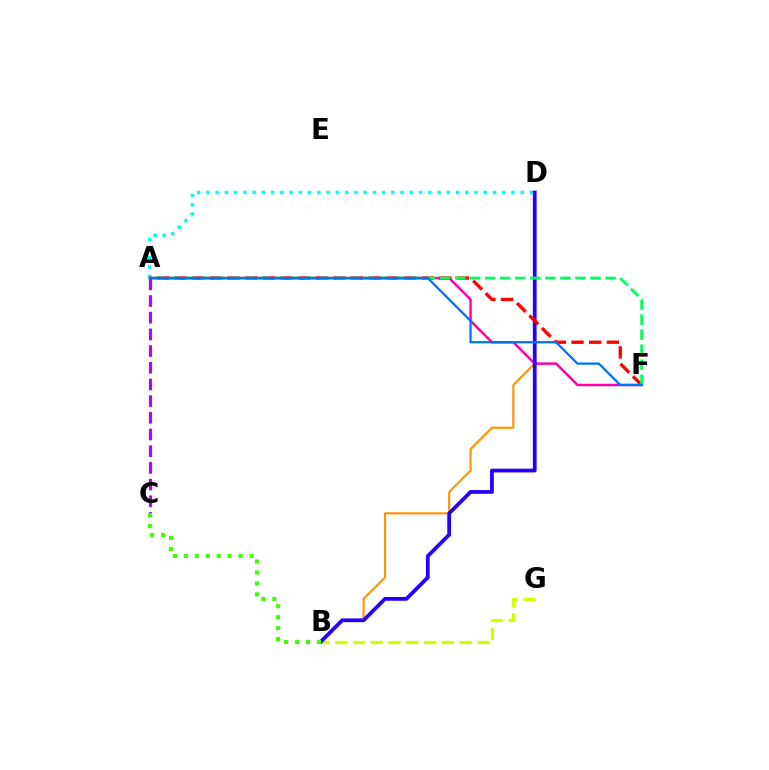{('A', 'F'): [{'color': '#ff00ac', 'line_style': 'solid', 'thickness': 1.77}, {'color': '#ff0000', 'line_style': 'dashed', 'thickness': 2.4}, {'color': '#00ff5c', 'line_style': 'dashed', 'thickness': 2.04}, {'color': '#0074ff', 'line_style': 'solid', 'thickness': 1.65}], ('B', 'D'): [{'color': '#ff9400', 'line_style': 'solid', 'thickness': 1.54}, {'color': '#2500ff', 'line_style': 'solid', 'thickness': 2.72}], ('B', 'G'): [{'color': '#d1ff00', 'line_style': 'dashed', 'thickness': 2.41}], ('A', 'D'): [{'color': '#00fff6', 'line_style': 'dotted', 'thickness': 2.51}], ('A', 'C'): [{'color': '#b900ff', 'line_style': 'dashed', 'thickness': 2.27}], ('B', 'C'): [{'color': '#3dff00', 'line_style': 'dotted', 'thickness': 2.98}]}